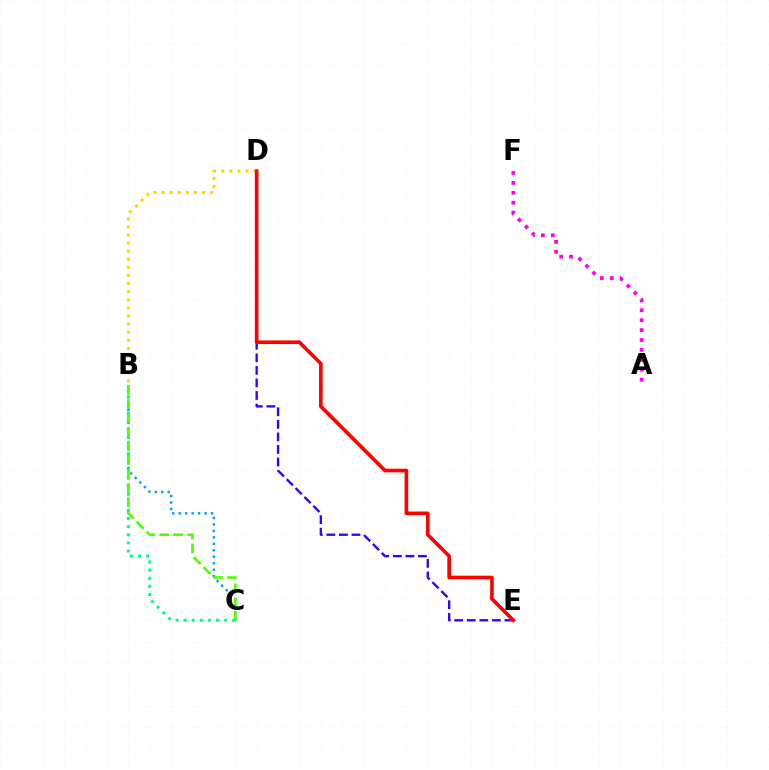{('D', 'E'): [{'color': '#3700ff', 'line_style': 'dashed', 'thickness': 1.71}, {'color': '#ff0000', 'line_style': 'solid', 'thickness': 2.62}], ('B', 'C'): [{'color': '#009eff', 'line_style': 'dotted', 'thickness': 1.76}, {'color': '#00ff86', 'line_style': 'dotted', 'thickness': 2.2}, {'color': '#4fff00', 'line_style': 'dashed', 'thickness': 1.9}], ('A', 'F'): [{'color': '#ff00ed', 'line_style': 'dotted', 'thickness': 2.69}], ('B', 'D'): [{'color': '#ffd500', 'line_style': 'dotted', 'thickness': 2.2}]}